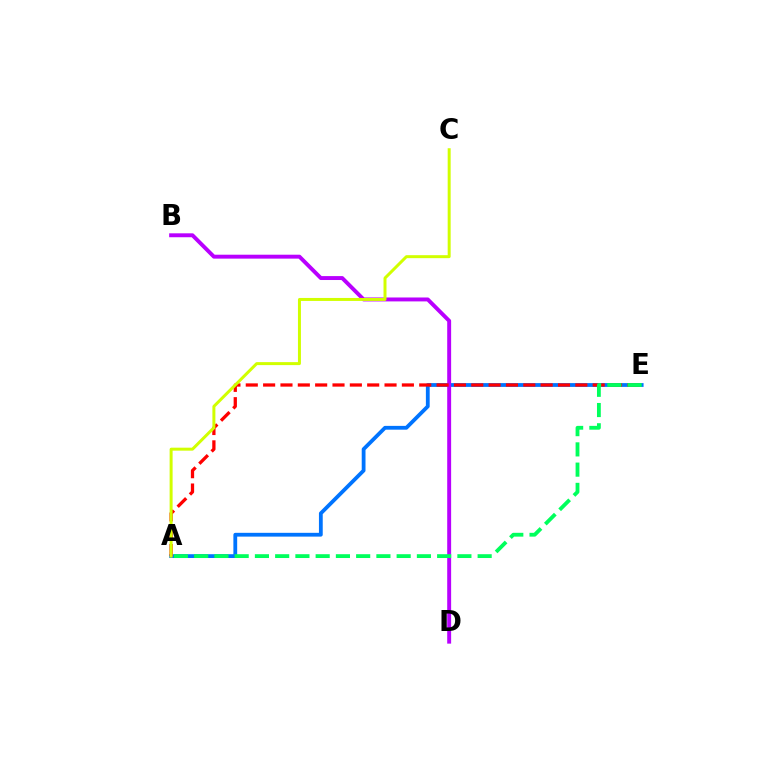{('A', 'E'): [{'color': '#0074ff', 'line_style': 'solid', 'thickness': 2.73}, {'color': '#ff0000', 'line_style': 'dashed', 'thickness': 2.36}, {'color': '#00ff5c', 'line_style': 'dashed', 'thickness': 2.75}], ('B', 'D'): [{'color': '#b900ff', 'line_style': 'solid', 'thickness': 2.82}], ('A', 'C'): [{'color': '#d1ff00', 'line_style': 'solid', 'thickness': 2.15}]}